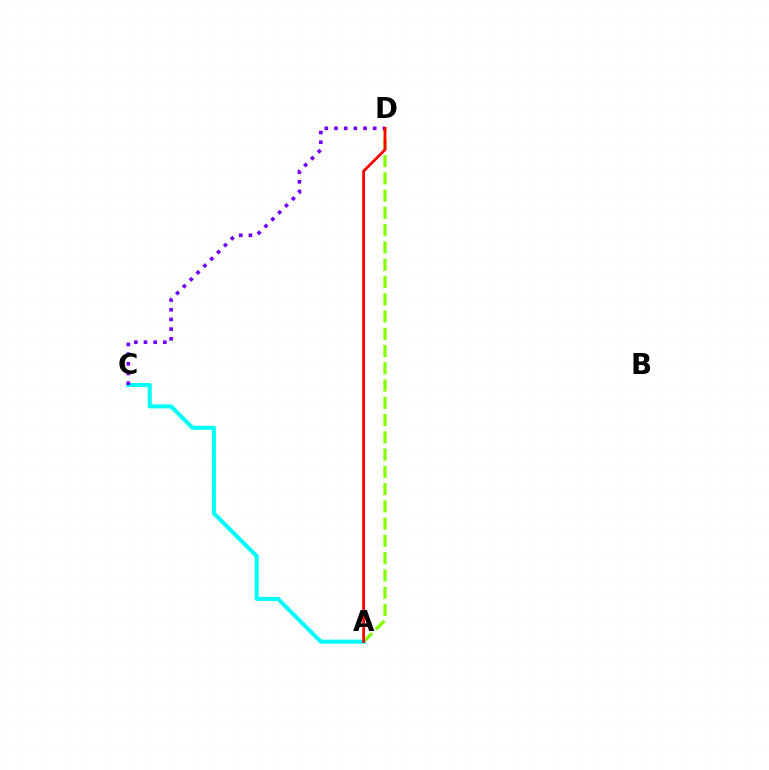{('A', 'D'): [{'color': '#84ff00', 'line_style': 'dashed', 'thickness': 2.35}, {'color': '#ff0000', 'line_style': 'solid', 'thickness': 2.0}], ('A', 'C'): [{'color': '#00fff6', 'line_style': 'solid', 'thickness': 2.92}], ('C', 'D'): [{'color': '#7200ff', 'line_style': 'dotted', 'thickness': 2.63}]}